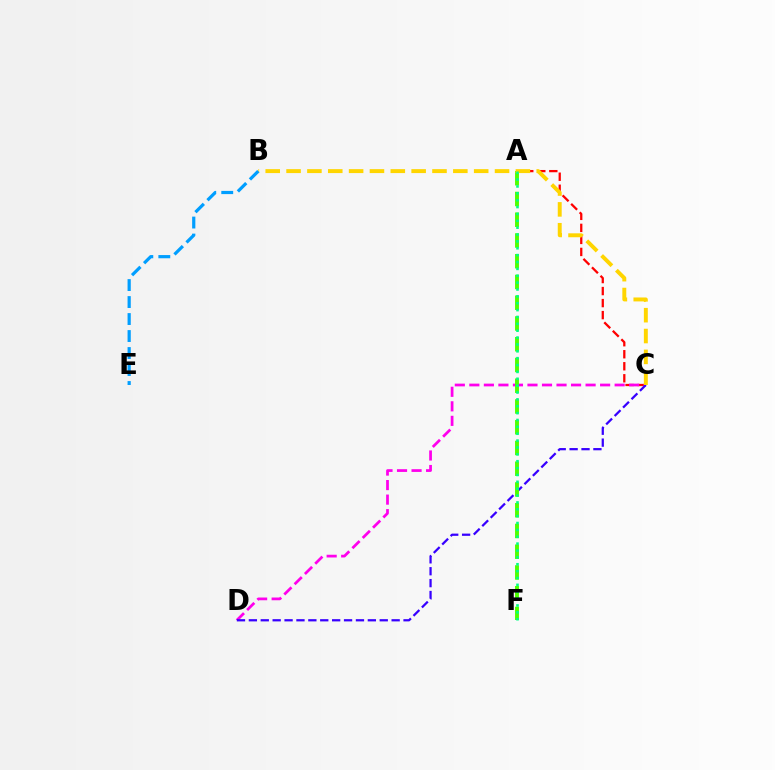{('A', 'C'): [{'color': '#ff0000', 'line_style': 'dashed', 'thickness': 1.63}], ('C', 'D'): [{'color': '#ff00ed', 'line_style': 'dashed', 'thickness': 1.97}, {'color': '#3700ff', 'line_style': 'dashed', 'thickness': 1.62}], ('A', 'F'): [{'color': '#4fff00', 'line_style': 'dashed', 'thickness': 2.82}, {'color': '#00ff86', 'line_style': 'dotted', 'thickness': 1.87}], ('B', 'C'): [{'color': '#ffd500', 'line_style': 'dashed', 'thickness': 2.83}], ('B', 'E'): [{'color': '#009eff', 'line_style': 'dashed', 'thickness': 2.31}]}